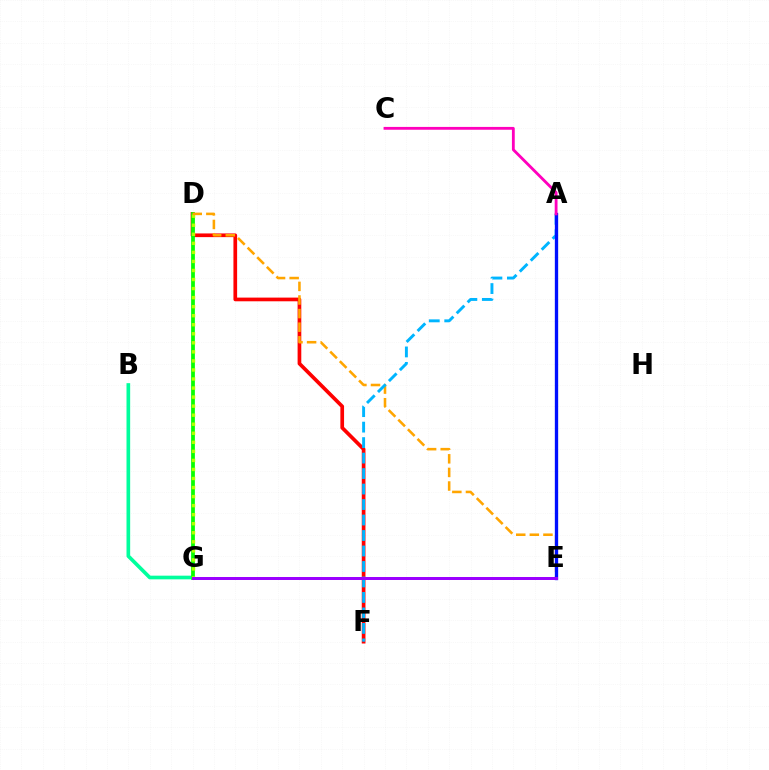{('D', 'F'): [{'color': '#ff0000', 'line_style': 'solid', 'thickness': 2.66}], ('B', 'G'): [{'color': '#00ff9d', 'line_style': 'solid', 'thickness': 2.64}], ('D', 'G'): [{'color': '#08ff00', 'line_style': 'solid', 'thickness': 2.71}, {'color': '#b3ff00', 'line_style': 'dotted', 'thickness': 2.46}], ('D', 'E'): [{'color': '#ffa500', 'line_style': 'dashed', 'thickness': 1.85}], ('A', 'F'): [{'color': '#00b5ff', 'line_style': 'dashed', 'thickness': 2.1}], ('A', 'E'): [{'color': '#0010ff', 'line_style': 'solid', 'thickness': 2.39}], ('A', 'C'): [{'color': '#ff00bd', 'line_style': 'solid', 'thickness': 2.03}], ('E', 'G'): [{'color': '#9b00ff', 'line_style': 'solid', 'thickness': 2.15}]}